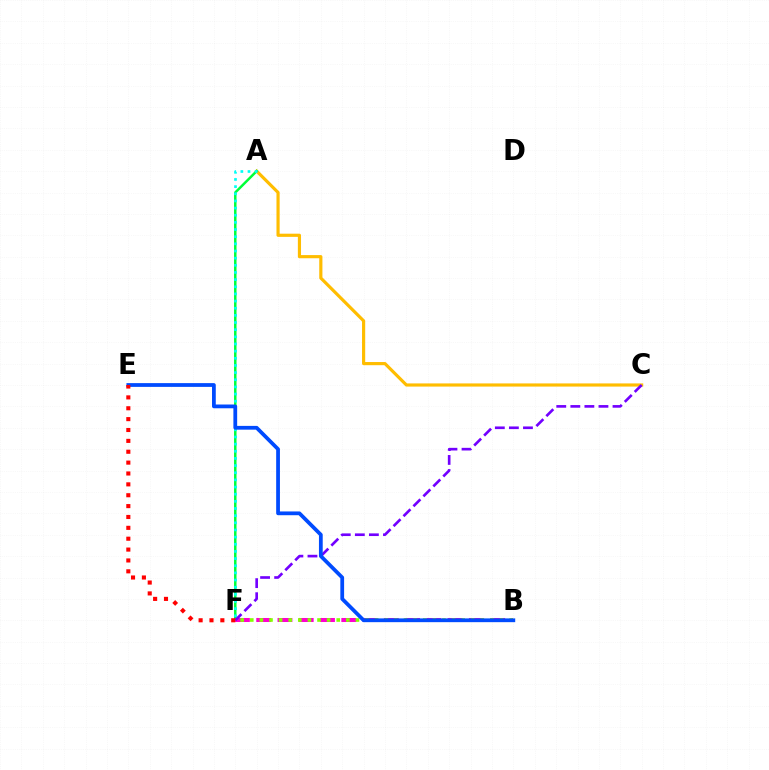{('A', 'C'): [{'color': '#ffbd00', 'line_style': 'solid', 'thickness': 2.28}], ('A', 'F'): [{'color': '#00ff39', 'line_style': 'solid', 'thickness': 1.79}, {'color': '#00fff6', 'line_style': 'dotted', 'thickness': 1.94}], ('B', 'F'): [{'color': '#ff00cf', 'line_style': 'dashed', 'thickness': 2.89}, {'color': '#84ff00', 'line_style': 'dotted', 'thickness': 2.61}], ('C', 'F'): [{'color': '#7200ff', 'line_style': 'dashed', 'thickness': 1.91}], ('B', 'E'): [{'color': '#004bff', 'line_style': 'solid', 'thickness': 2.71}], ('E', 'F'): [{'color': '#ff0000', 'line_style': 'dotted', 'thickness': 2.95}]}